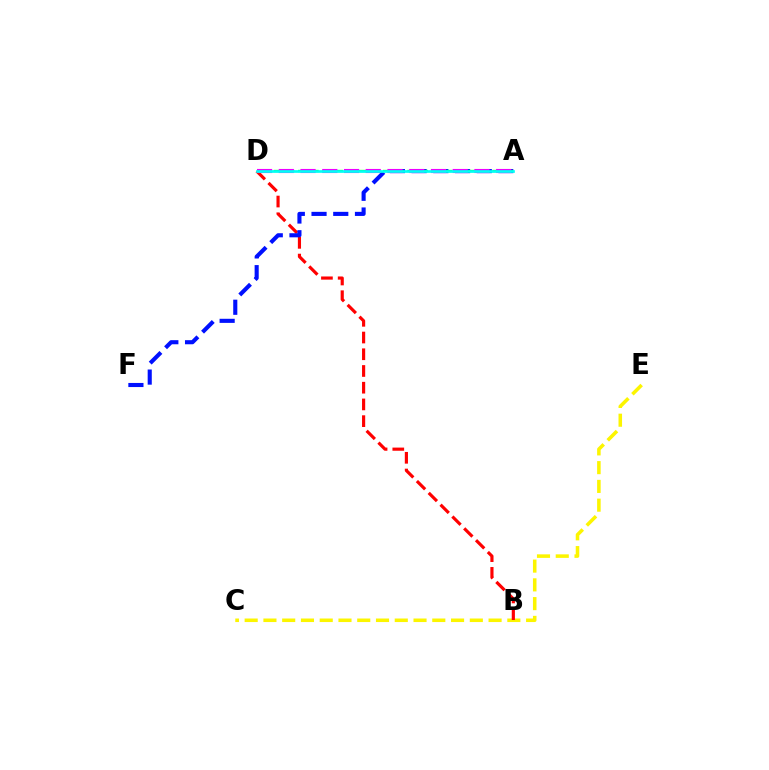{('C', 'E'): [{'color': '#fcf500', 'line_style': 'dashed', 'thickness': 2.55}], ('B', 'D'): [{'color': '#ff0000', 'line_style': 'dashed', 'thickness': 2.27}], ('A', 'F'): [{'color': '#0010ff', 'line_style': 'dashed', 'thickness': 2.95}], ('A', 'D'): [{'color': '#08ff00', 'line_style': 'dashed', 'thickness': 1.65}, {'color': '#ee00ff', 'line_style': 'dashed', 'thickness': 2.95}, {'color': '#00fff6', 'line_style': 'solid', 'thickness': 1.93}]}